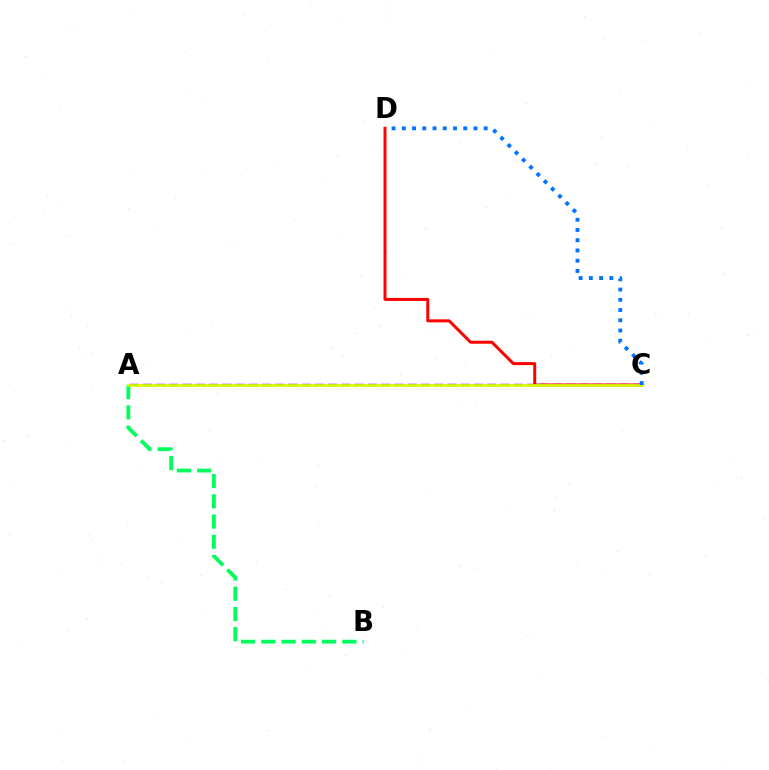{('A', 'C'): [{'color': '#b900ff', 'line_style': 'dashed', 'thickness': 1.8}, {'color': '#d1ff00', 'line_style': 'solid', 'thickness': 1.96}], ('A', 'B'): [{'color': '#00ff5c', 'line_style': 'dashed', 'thickness': 2.75}], ('C', 'D'): [{'color': '#ff0000', 'line_style': 'solid', 'thickness': 2.15}, {'color': '#0074ff', 'line_style': 'dotted', 'thickness': 2.78}]}